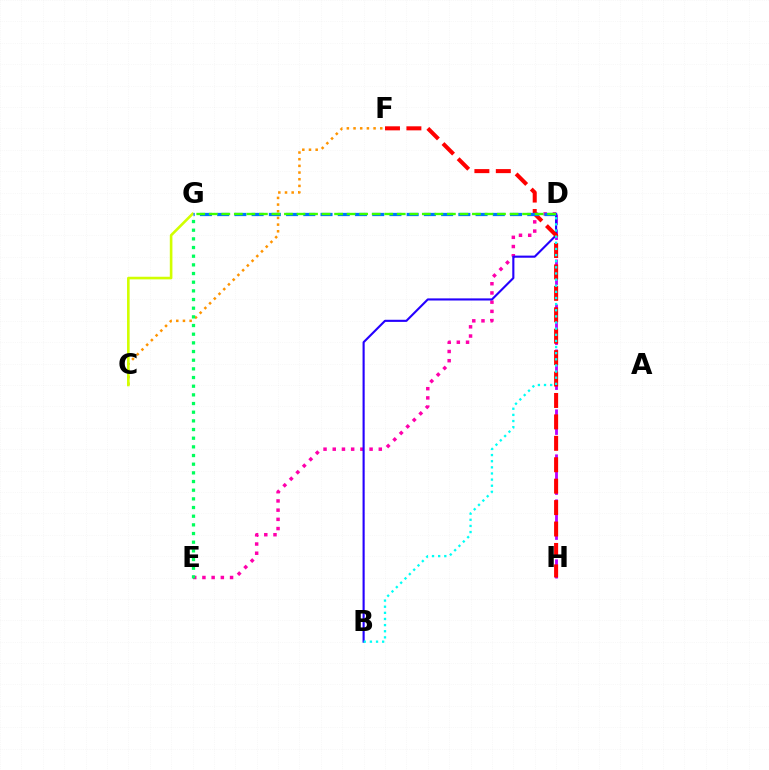{('D', 'E'): [{'color': '#ff00ac', 'line_style': 'dotted', 'thickness': 2.5}], ('C', 'F'): [{'color': '#ff9400', 'line_style': 'dotted', 'thickness': 1.81}], ('D', 'H'): [{'color': '#b900ff', 'line_style': 'dashed', 'thickness': 2.04}], ('B', 'D'): [{'color': '#2500ff', 'line_style': 'solid', 'thickness': 1.53}, {'color': '#00fff6', 'line_style': 'dotted', 'thickness': 1.67}], ('F', 'H'): [{'color': '#ff0000', 'line_style': 'dashed', 'thickness': 2.91}], ('C', 'G'): [{'color': '#d1ff00', 'line_style': 'solid', 'thickness': 1.88}], ('D', 'G'): [{'color': '#0074ff', 'line_style': 'dashed', 'thickness': 2.34}, {'color': '#3dff00', 'line_style': 'dashed', 'thickness': 1.7}], ('E', 'G'): [{'color': '#00ff5c', 'line_style': 'dotted', 'thickness': 2.35}]}